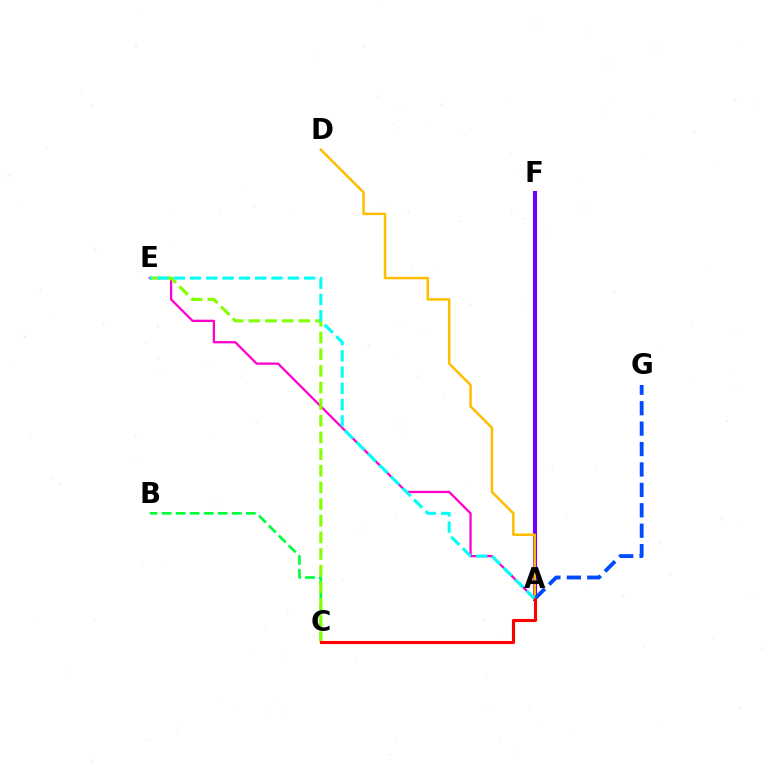{('B', 'C'): [{'color': '#00ff39', 'line_style': 'dashed', 'thickness': 1.91}], ('A', 'E'): [{'color': '#ff00cf', 'line_style': 'solid', 'thickness': 1.64}, {'color': '#00fff6', 'line_style': 'dashed', 'thickness': 2.21}], ('A', 'F'): [{'color': '#7200ff', 'line_style': 'solid', 'thickness': 2.93}], ('A', 'D'): [{'color': '#ffbd00', 'line_style': 'solid', 'thickness': 1.8}], ('C', 'E'): [{'color': '#84ff00', 'line_style': 'dashed', 'thickness': 2.26}], ('A', 'G'): [{'color': '#004bff', 'line_style': 'dashed', 'thickness': 2.77}], ('A', 'C'): [{'color': '#ff0000', 'line_style': 'solid', 'thickness': 2.22}]}